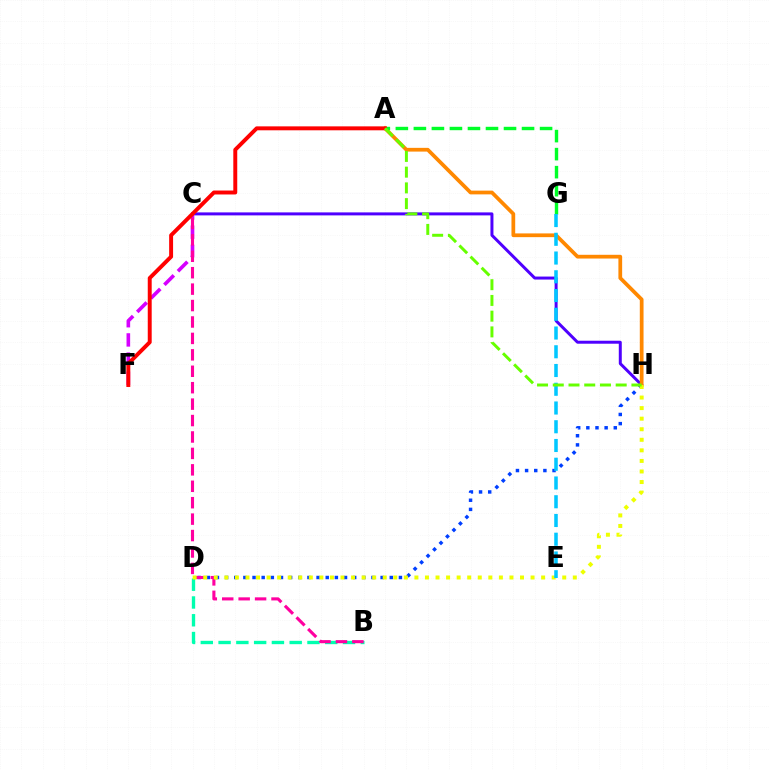{('D', 'H'): [{'color': '#003fff', 'line_style': 'dotted', 'thickness': 2.49}, {'color': '#eeff00', 'line_style': 'dotted', 'thickness': 2.87}], ('C', 'H'): [{'color': '#4f00ff', 'line_style': 'solid', 'thickness': 2.15}], ('C', 'F'): [{'color': '#d600ff', 'line_style': 'dashed', 'thickness': 2.61}], ('B', 'D'): [{'color': '#00ffaf', 'line_style': 'dashed', 'thickness': 2.42}], ('A', 'H'): [{'color': '#ff8800', 'line_style': 'solid', 'thickness': 2.69}, {'color': '#66ff00', 'line_style': 'dashed', 'thickness': 2.14}], ('B', 'C'): [{'color': '#ff00a0', 'line_style': 'dashed', 'thickness': 2.23}], ('A', 'G'): [{'color': '#00ff27', 'line_style': 'dashed', 'thickness': 2.45}], ('E', 'G'): [{'color': '#00c7ff', 'line_style': 'dashed', 'thickness': 2.55}], ('A', 'F'): [{'color': '#ff0000', 'line_style': 'solid', 'thickness': 2.83}]}